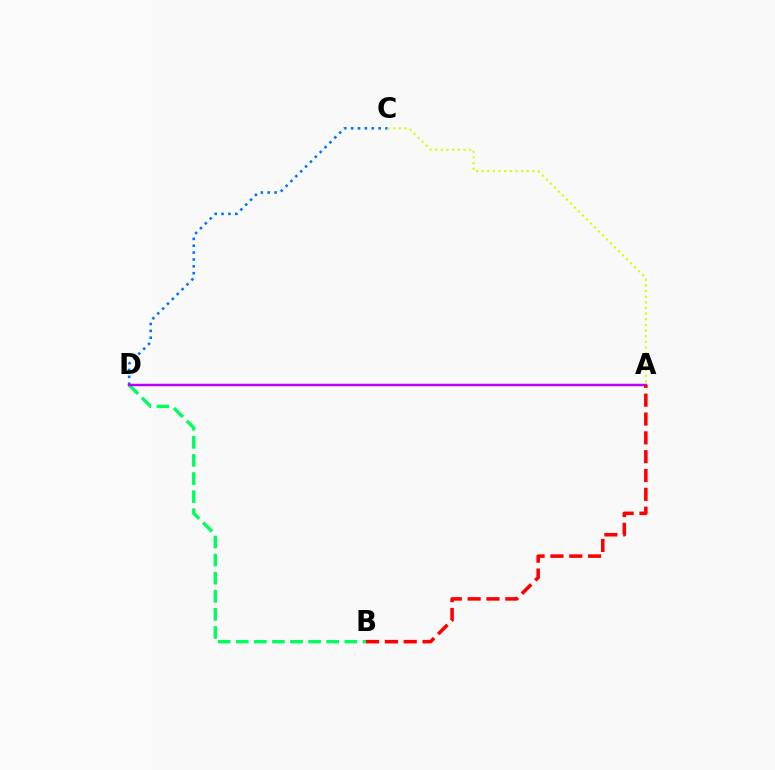{('B', 'D'): [{'color': '#00ff5c', 'line_style': 'dashed', 'thickness': 2.46}], ('C', 'D'): [{'color': '#0074ff', 'line_style': 'dotted', 'thickness': 1.87}], ('A', 'D'): [{'color': '#b900ff', 'line_style': 'solid', 'thickness': 1.8}], ('A', 'B'): [{'color': '#ff0000', 'line_style': 'dashed', 'thickness': 2.56}], ('A', 'C'): [{'color': '#d1ff00', 'line_style': 'dotted', 'thickness': 1.53}]}